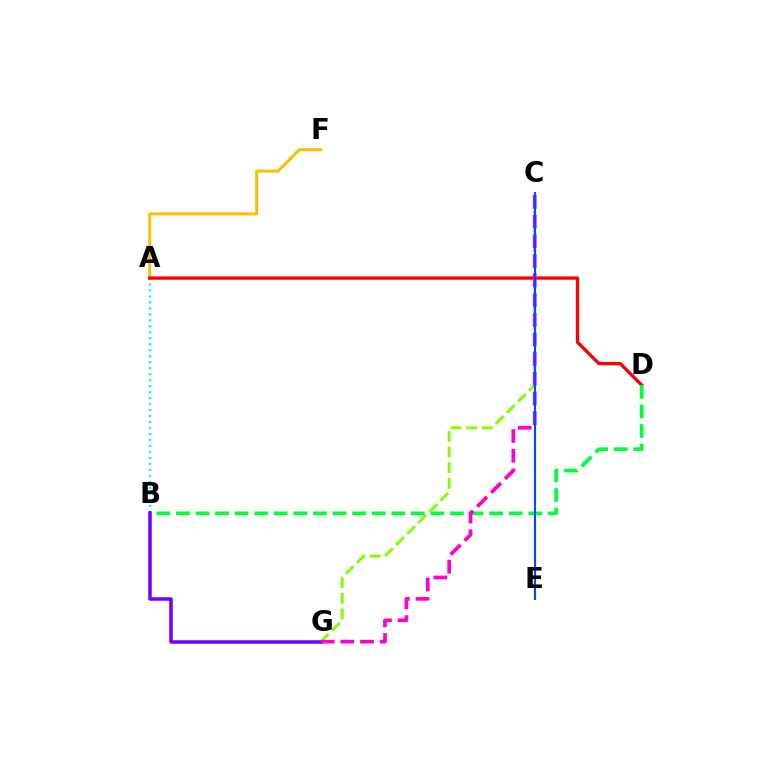{('A', 'B'): [{'color': '#00fff6', 'line_style': 'dotted', 'thickness': 1.63}], ('A', 'F'): [{'color': '#ffbd00', 'line_style': 'solid', 'thickness': 2.17}], ('A', 'D'): [{'color': '#ff0000', 'line_style': 'solid', 'thickness': 2.4}], ('C', 'G'): [{'color': '#84ff00', 'line_style': 'dashed', 'thickness': 2.12}, {'color': '#ff00cf', 'line_style': 'dashed', 'thickness': 2.67}], ('B', 'D'): [{'color': '#00ff39', 'line_style': 'dashed', 'thickness': 2.66}], ('B', 'G'): [{'color': '#7200ff', 'line_style': 'solid', 'thickness': 2.53}], ('C', 'E'): [{'color': '#004bff', 'line_style': 'solid', 'thickness': 1.53}]}